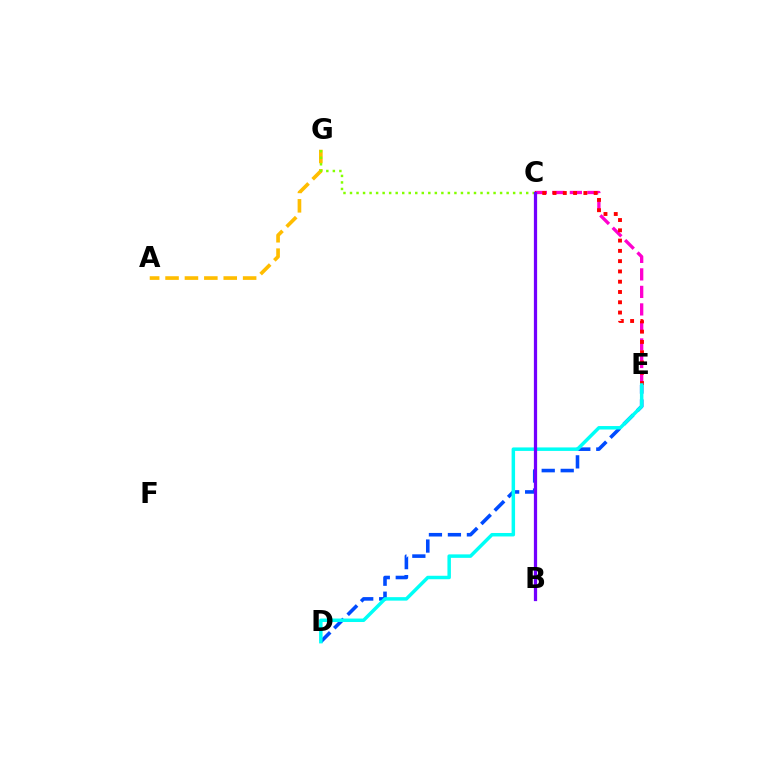{('D', 'E'): [{'color': '#004bff', 'line_style': 'dashed', 'thickness': 2.58}, {'color': '#00fff6', 'line_style': 'solid', 'thickness': 2.5}], ('B', 'C'): [{'color': '#00ff39', 'line_style': 'dashed', 'thickness': 1.98}, {'color': '#7200ff', 'line_style': 'solid', 'thickness': 2.34}], ('C', 'E'): [{'color': '#ff00cf', 'line_style': 'dashed', 'thickness': 2.38}, {'color': '#ff0000', 'line_style': 'dotted', 'thickness': 2.79}], ('A', 'G'): [{'color': '#ffbd00', 'line_style': 'dashed', 'thickness': 2.63}], ('C', 'G'): [{'color': '#84ff00', 'line_style': 'dotted', 'thickness': 1.77}]}